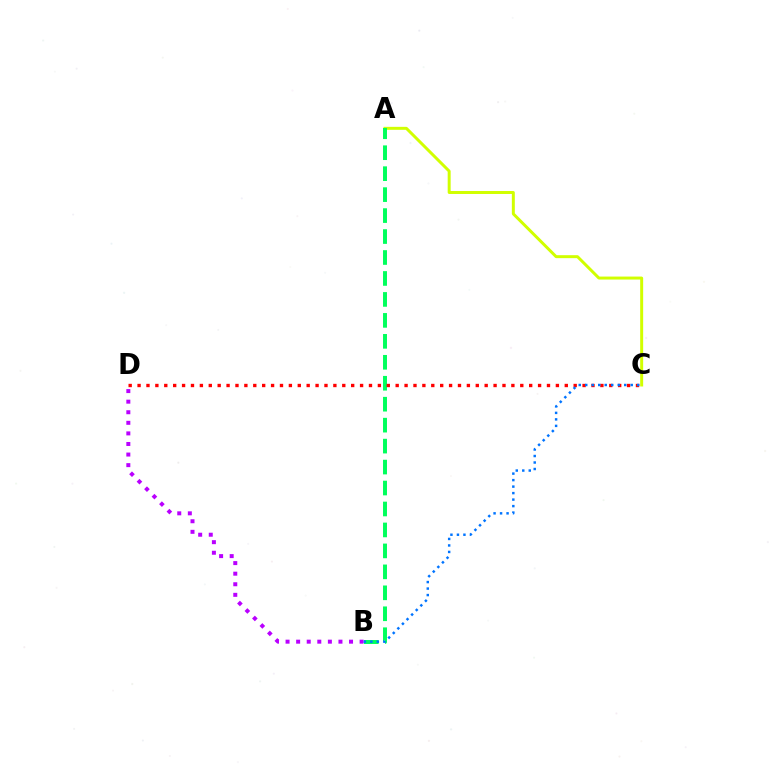{('A', 'C'): [{'color': '#d1ff00', 'line_style': 'solid', 'thickness': 2.14}], ('A', 'B'): [{'color': '#00ff5c', 'line_style': 'dashed', 'thickness': 2.85}], ('C', 'D'): [{'color': '#ff0000', 'line_style': 'dotted', 'thickness': 2.42}], ('B', 'D'): [{'color': '#b900ff', 'line_style': 'dotted', 'thickness': 2.87}], ('B', 'C'): [{'color': '#0074ff', 'line_style': 'dotted', 'thickness': 1.77}]}